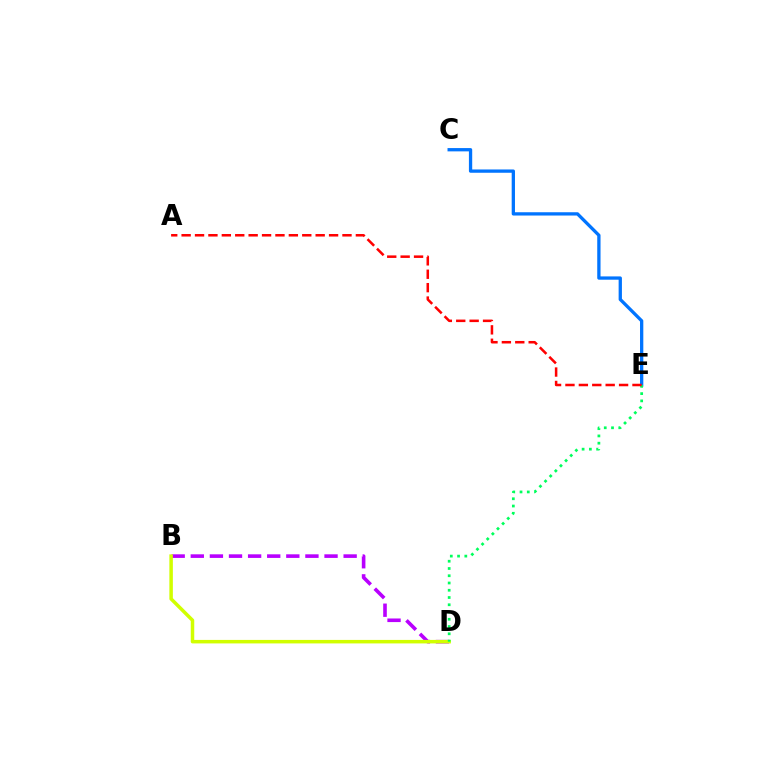{('C', 'E'): [{'color': '#0074ff', 'line_style': 'solid', 'thickness': 2.37}], ('B', 'D'): [{'color': '#b900ff', 'line_style': 'dashed', 'thickness': 2.6}, {'color': '#d1ff00', 'line_style': 'solid', 'thickness': 2.52}], ('D', 'E'): [{'color': '#00ff5c', 'line_style': 'dotted', 'thickness': 1.97}], ('A', 'E'): [{'color': '#ff0000', 'line_style': 'dashed', 'thickness': 1.82}]}